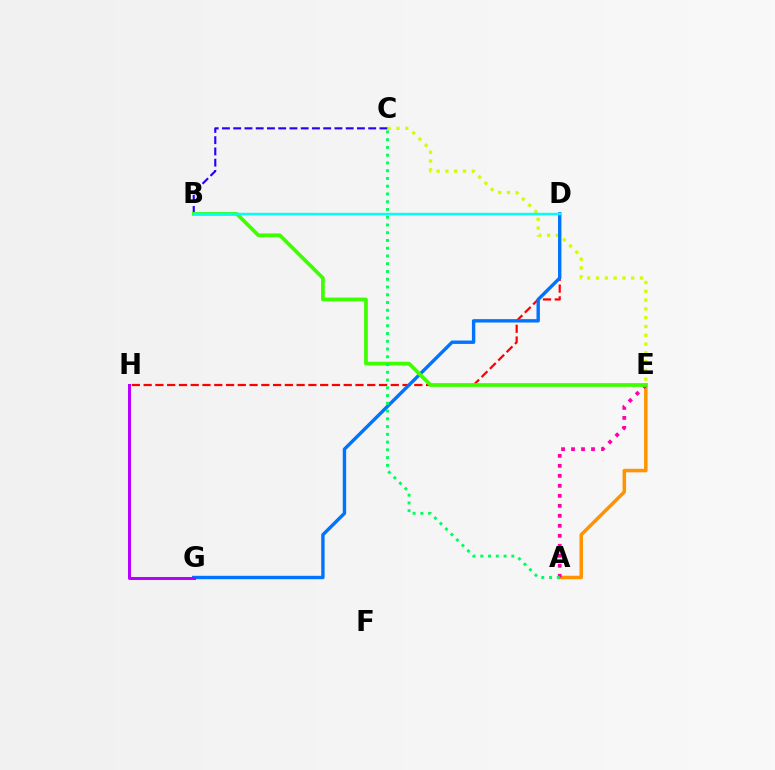{('D', 'H'): [{'color': '#ff0000', 'line_style': 'dashed', 'thickness': 1.6}], ('C', 'E'): [{'color': '#d1ff00', 'line_style': 'dotted', 'thickness': 2.39}], ('B', 'C'): [{'color': '#2500ff', 'line_style': 'dashed', 'thickness': 1.53}], ('A', 'E'): [{'color': '#ff9400', 'line_style': 'solid', 'thickness': 2.54}, {'color': '#ff00ac', 'line_style': 'dotted', 'thickness': 2.72}], ('D', 'G'): [{'color': '#0074ff', 'line_style': 'solid', 'thickness': 2.45}], ('B', 'E'): [{'color': '#3dff00', 'line_style': 'solid', 'thickness': 2.67}], ('A', 'C'): [{'color': '#00ff5c', 'line_style': 'dotted', 'thickness': 2.11}], ('G', 'H'): [{'color': '#b900ff', 'line_style': 'solid', 'thickness': 2.17}], ('B', 'D'): [{'color': '#00fff6', 'line_style': 'solid', 'thickness': 1.74}]}